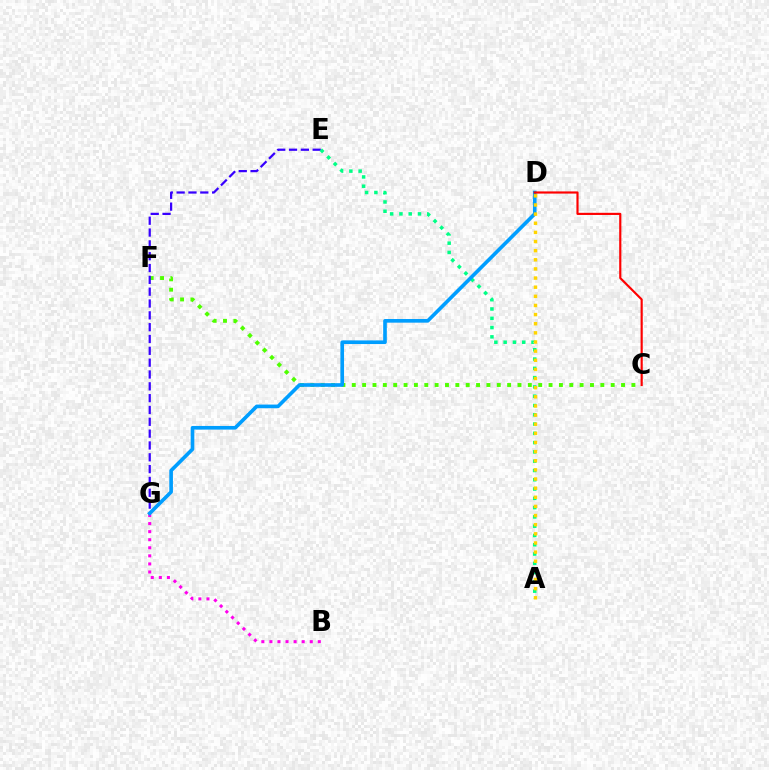{('B', 'G'): [{'color': '#ff00ed', 'line_style': 'dotted', 'thickness': 2.19}], ('C', 'F'): [{'color': '#4fff00', 'line_style': 'dotted', 'thickness': 2.81}], ('E', 'G'): [{'color': '#3700ff', 'line_style': 'dashed', 'thickness': 1.61}], ('A', 'E'): [{'color': '#00ff86', 'line_style': 'dotted', 'thickness': 2.52}], ('D', 'G'): [{'color': '#009eff', 'line_style': 'solid', 'thickness': 2.62}], ('C', 'D'): [{'color': '#ff0000', 'line_style': 'solid', 'thickness': 1.56}], ('A', 'D'): [{'color': '#ffd500', 'line_style': 'dotted', 'thickness': 2.48}]}